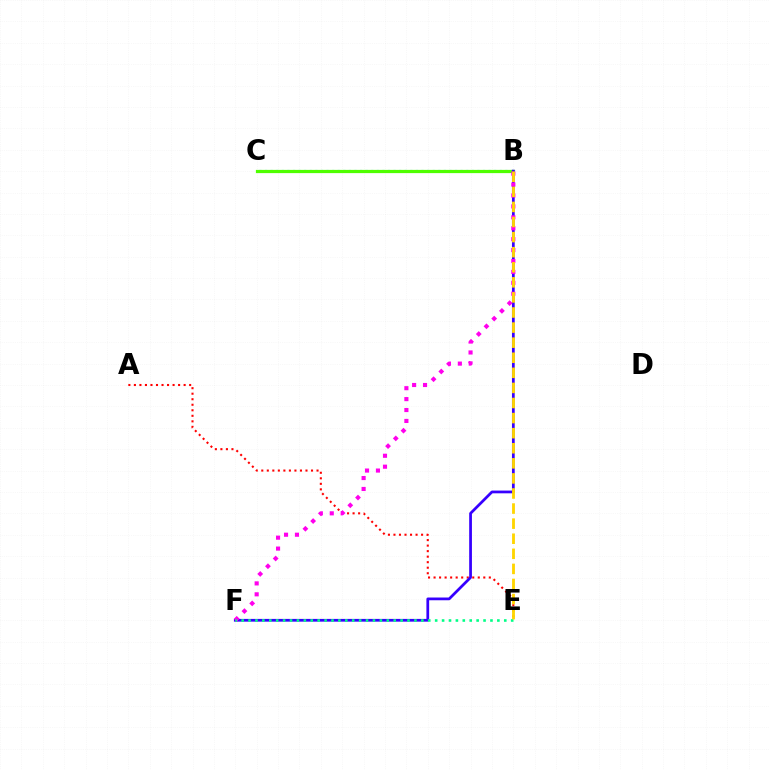{('B', 'C'): [{'color': '#009eff', 'line_style': 'dotted', 'thickness': 1.52}, {'color': '#4fff00', 'line_style': 'solid', 'thickness': 2.32}], ('A', 'E'): [{'color': '#ff0000', 'line_style': 'dotted', 'thickness': 1.5}], ('B', 'F'): [{'color': '#3700ff', 'line_style': 'solid', 'thickness': 1.98}, {'color': '#ff00ed', 'line_style': 'dotted', 'thickness': 2.97}], ('E', 'F'): [{'color': '#00ff86', 'line_style': 'dotted', 'thickness': 1.88}], ('B', 'E'): [{'color': '#ffd500', 'line_style': 'dashed', 'thickness': 2.05}]}